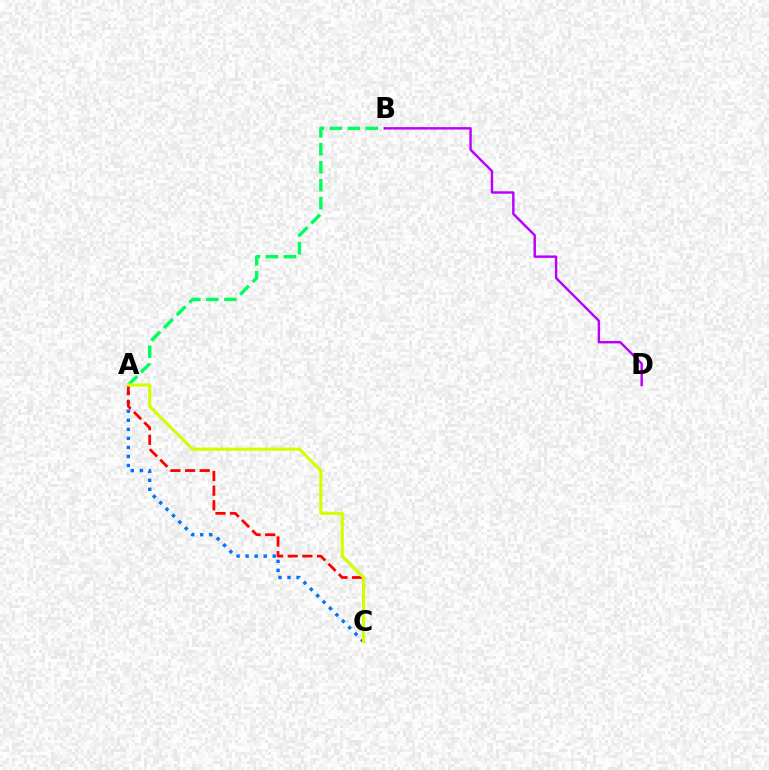{('A', 'C'): [{'color': '#0074ff', 'line_style': 'dotted', 'thickness': 2.46}, {'color': '#ff0000', 'line_style': 'dashed', 'thickness': 1.99}, {'color': '#d1ff00', 'line_style': 'solid', 'thickness': 2.26}], ('A', 'B'): [{'color': '#00ff5c', 'line_style': 'dashed', 'thickness': 2.44}], ('B', 'D'): [{'color': '#b900ff', 'line_style': 'solid', 'thickness': 1.75}]}